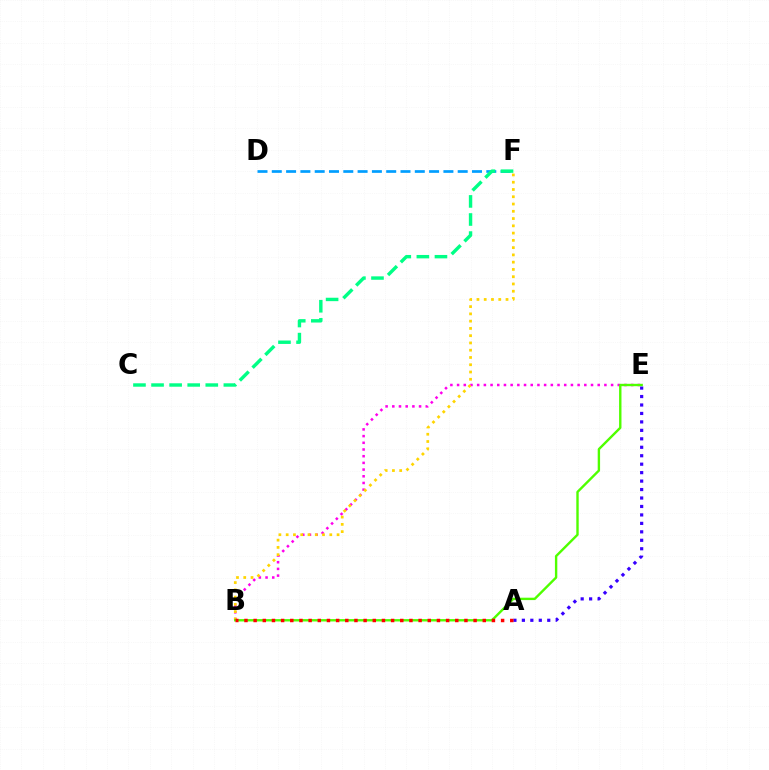{('D', 'F'): [{'color': '#009eff', 'line_style': 'dashed', 'thickness': 1.94}], ('B', 'E'): [{'color': '#ff00ed', 'line_style': 'dotted', 'thickness': 1.82}, {'color': '#4fff00', 'line_style': 'solid', 'thickness': 1.72}], ('C', 'F'): [{'color': '#00ff86', 'line_style': 'dashed', 'thickness': 2.46}], ('B', 'F'): [{'color': '#ffd500', 'line_style': 'dotted', 'thickness': 1.97}], ('A', 'E'): [{'color': '#3700ff', 'line_style': 'dotted', 'thickness': 2.3}], ('A', 'B'): [{'color': '#ff0000', 'line_style': 'dotted', 'thickness': 2.49}]}